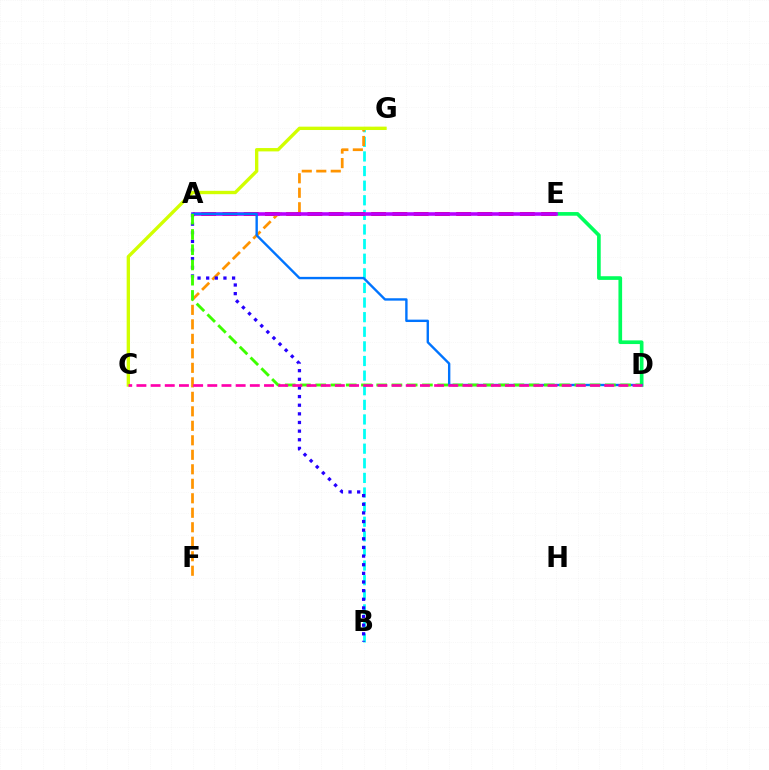{('D', 'E'): [{'color': '#00ff5c', 'line_style': 'solid', 'thickness': 2.64}], ('B', 'G'): [{'color': '#00fff6', 'line_style': 'dashed', 'thickness': 1.98}], ('A', 'E'): [{'color': '#ff0000', 'line_style': 'dashed', 'thickness': 2.89}, {'color': '#b900ff', 'line_style': 'solid', 'thickness': 2.58}], ('F', 'G'): [{'color': '#ff9400', 'line_style': 'dashed', 'thickness': 1.97}], ('C', 'G'): [{'color': '#d1ff00', 'line_style': 'solid', 'thickness': 2.42}], ('A', 'B'): [{'color': '#2500ff', 'line_style': 'dotted', 'thickness': 2.35}], ('A', 'D'): [{'color': '#0074ff', 'line_style': 'solid', 'thickness': 1.72}, {'color': '#3dff00', 'line_style': 'dashed', 'thickness': 2.07}], ('C', 'D'): [{'color': '#ff00ac', 'line_style': 'dashed', 'thickness': 1.93}]}